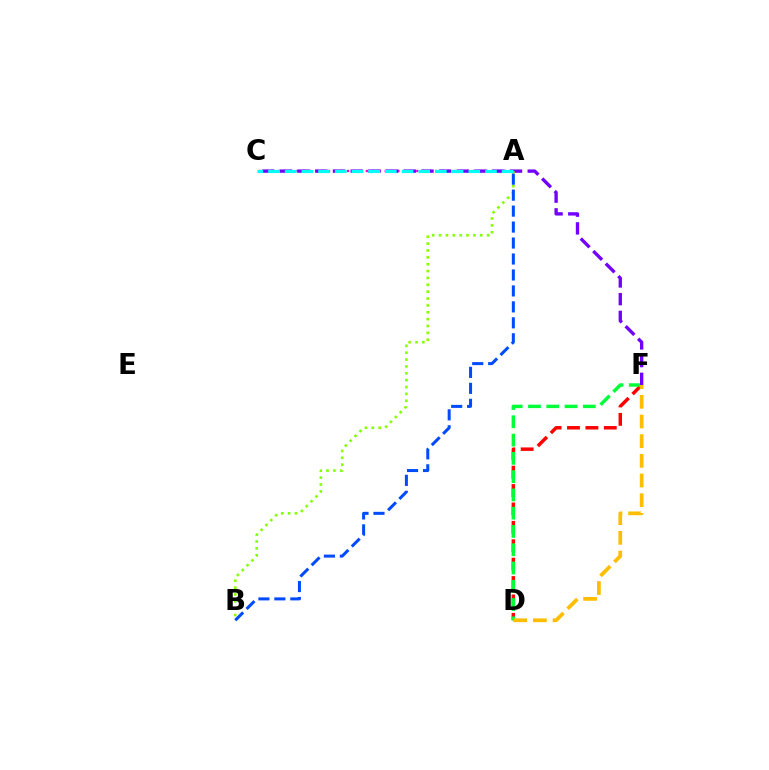{('D', 'F'): [{'color': '#ff0000', 'line_style': 'dashed', 'thickness': 2.5}, {'color': '#00ff39', 'line_style': 'dashed', 'thickness': 2.48}, {'color': '#ffbd00', 'line_style': 'dashed', 'thickness': 2.67}], ('A', 'C'): [{'color': '#ff00cf', 'line_style': 'dotted', 'thickness': 1.71}, {'color': '#00fff6', 'line_style': 'dashed', 'thickness': 2.27}], ('C', 'F'): [{'color': '#7200ff', 'line_style': 'dashed', 'thickness': 2.4}], ('A', 'B'): [{'color': '#84ff00', 'line_style': 'dotted', 'thickness': 1.87}, {'color': '#004bff', 'line_style': 'dashed', 'thickness': 2.17}]}